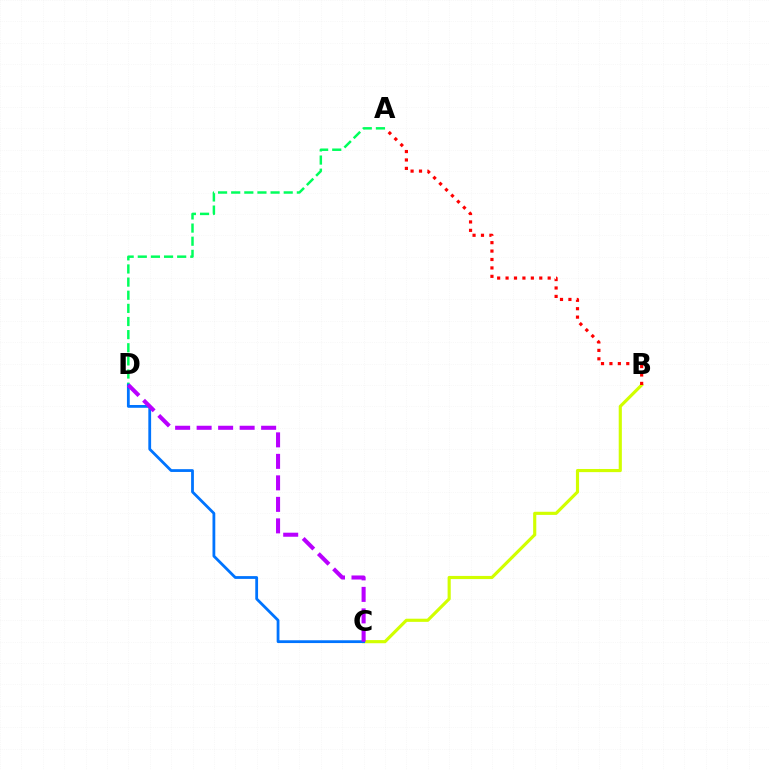{('A', 'D'): [{'color': '#00ff5c', 'line_style': 'dashed', 'thickness': 1.78}], ('B', 'C'): [{'color': '#d1ff00', 'line_style': 'solid', 'thickness': 2.26}], ('A', 'B'): [{'color': '#ff0000', 'line_style': 'dotted', 'thickness': 2.29}], ('C', 'D'): [{'color': '#0074ff', 'line_style': 'solid', 'thickness': 2.01}, {'color': '#b900ff', 'line_style': 'dashed', 'thickness': 2.92}]}